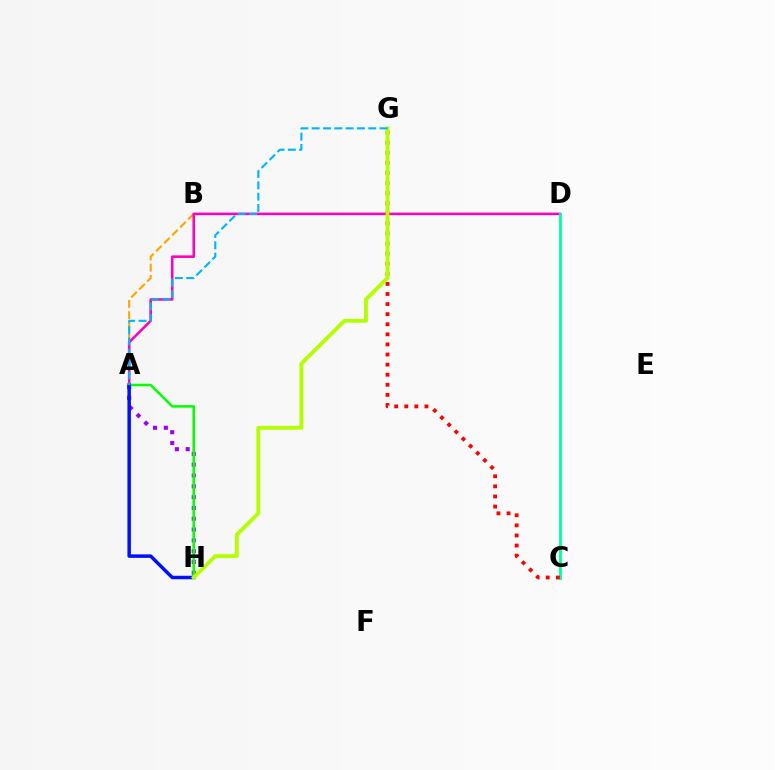{('A', 'B'): [{'color': '#ffa500', 'line_style': 'dashed', 'thickness': 1.53}], ('A', 'D'): [{'color': '#ff00bd', 'line_style': 'solid', 'thickness': 1.85}], ('A', 'H'): [{'color': '#9b00ff', 'line_style': 'dotted', 'thickness': 2.94}, {'color': '#08ff00', 'line_style': 'solid', 'thickness': 1.83}, {'color': '#0010ff', 'line_style': 'solid', 'thickness': 2.51}], ('C', 'D'): [{'color': '#00ff9d', 'line_style': 'solid', 'thickness': 2.03}], ('C', 'G'): [{'color': '#ff0000', 'line_style': 'dotted', 'thickness': 2.74}], ('G', 'H'): [{'color': '#b3ff00', 'line_style': 'solid', 'thickness': 2.78}], ('A', 'G'): [{'color': '#00b5ff', 'line_style': 'dashed', 'thickness': 1.54}]}